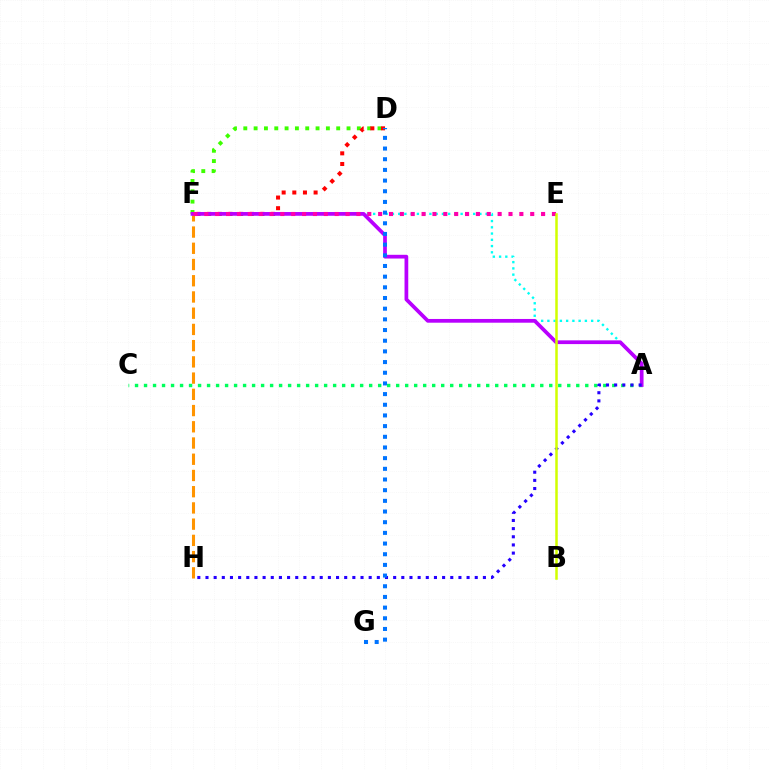{('A', 'C'): [{'color': '#00ff5c', 'line_style': 'dotted', 'thickness': 2.45}], ('F', 'H'): [{'color': '#ff9400', 'line_style': 'dashed', 'thickness': 2.2}], ('D', 'F'): [{'color': '#3dff00', 'line_style': 'dotted', 'thickness': 2.8}, {'color': '#ff0000', 'line_style': 'dotted', 'thickness': 2.89}], ('A', 'F'): [{'color': '#00fff6', 'line_style': 'dotted', 'thickness': 1.7}, {'color': '#b900ff', 'line_style': 'solid', 'thickness': 2.69}], ('E', 'F'): [{'color': '#ff00ac', 'line_style': 'dotted', 'thickness': 2.95}], ('A', 'H'): [{'color': '#2500ff', 'line_style': 'dotted', 'thickness': 2.22}], ('B', 'E'): [{'color': '#d1ff00', 'line_style': 'solid', 'thickness': 1.81}], ('D', 'G'): [{'color': '#0074ff', 'line_style': 'dotted', 'thickness': 2.9}]}